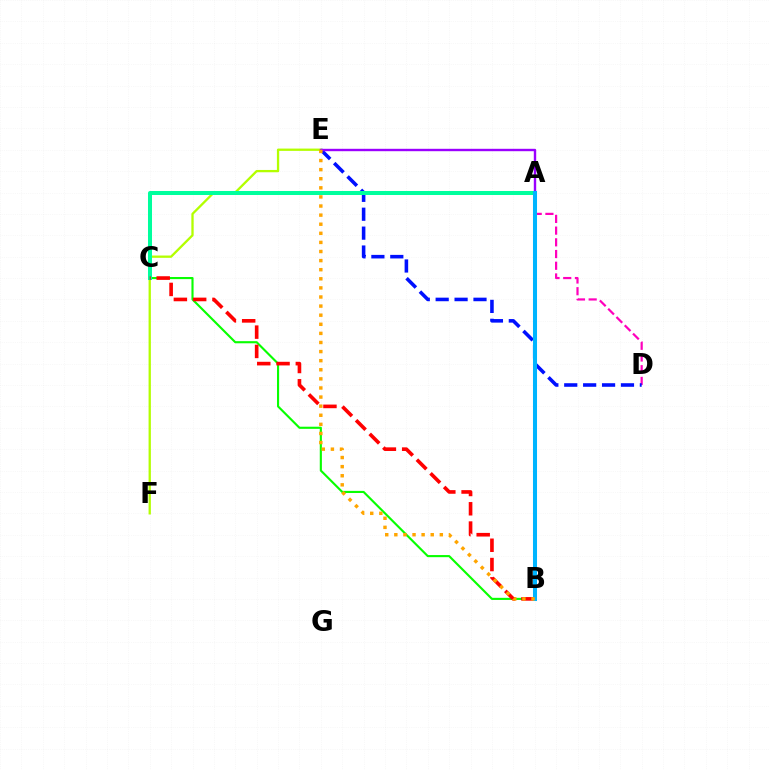{('E', 'F'): [{'color': '#b3ff00', 'line_style': 'solid', 'thickness': 1.66}], ('B', 'C'): [{'color': '#08ff00', 'line_style': 'solid', 'thickness': 1.53}, {'color': '#ff0000', 'line_style': 'dashed', 'thickness': 2.62}], ('A', 'D'): [{'color': '#ff00bd', 'line_style': 'dashed', 'thickness': 1.59}], ('D', 'E'): [{'color': '#0010ff', 'line_style': 'dashed', 'thickness': 2.57}], ('A', 'E'): [{'color': '#9b00ff', 'line_style': 'solid', 'thickness': 1.73}], ('A', 'C'): [{'color': '#00ff9d', 'line_style': 'solid', 'thickness': 2.89}], ('A', 'B'): [{'color': '#00b5ff', 'line_style': 'solid', 'thickness': 2.91}], ('B', 'E'): [{'color': '#ffa500', 'line_style': 'dotted', 'thickness': 2.47}]}